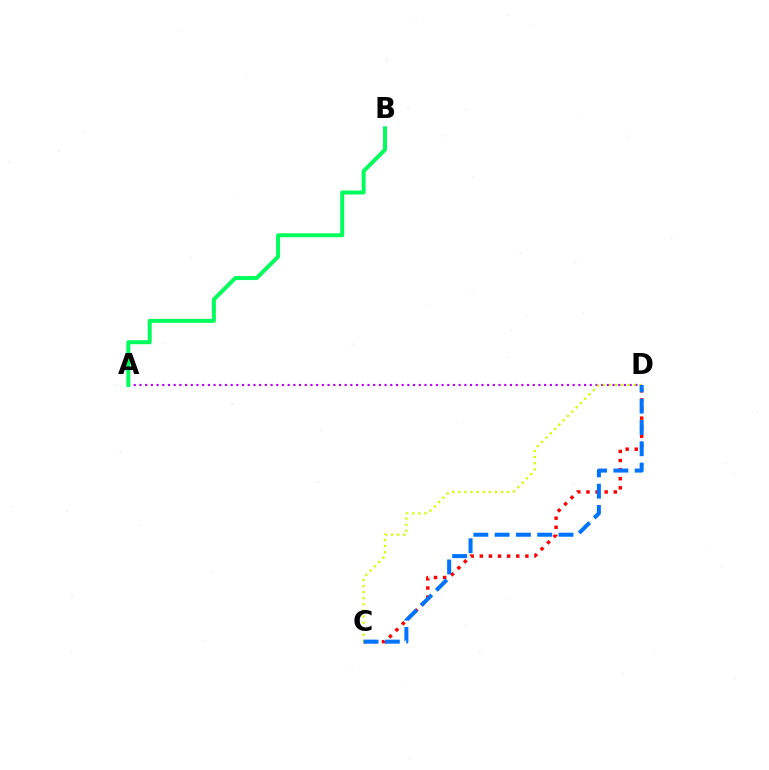{('C', 'D'): [{'color': '#ff0000', 'line_style': 'dotted', 'thickness': 2.47}, {'color': '#d1ff00', 'line_style': 'dotted', 'thickness': 1.66}, {'color': '#0074ff', 'line_style': 'dashed', 'thickness': 2.89}], ('A', 'D'): [{'color': '#b900ff', 'line_style': 'dotted', 'thickness': 1.55}], ('A', 'B'): [{'color': '#00ff5c', 'line_style': 'solid', 'thickness': 2.86}]}